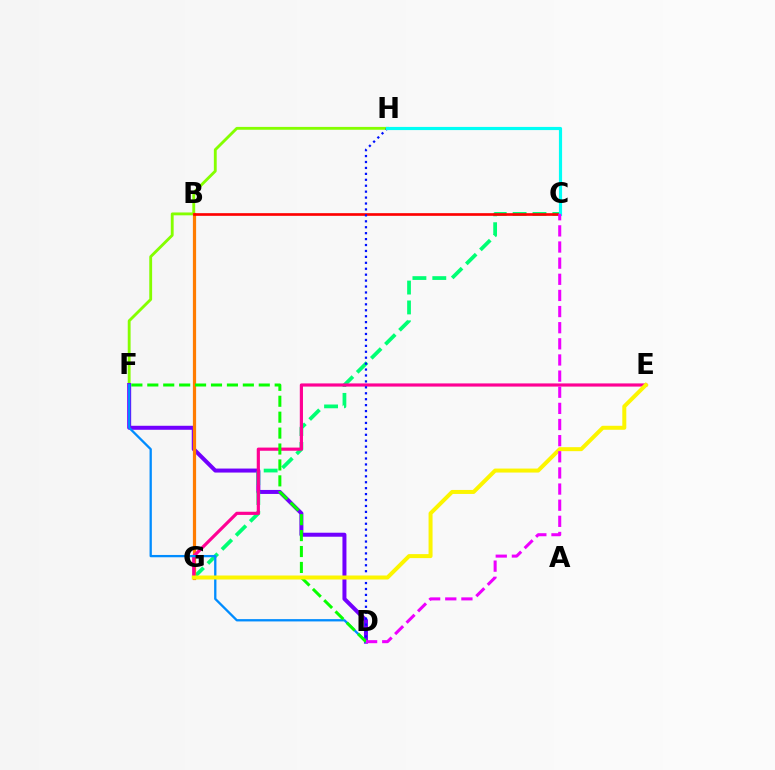{('F', 'H'): [{'color': '#84ff00', 'line_style': 'solid', 'thickness': 2.05}], ('D', 'F'): [{'color': '#7200ff', 'line_style': 'solid', 'thickness': 2.88}, {'color': '#008cff', 'line_style': 'solid', 'thickness': 1.66}, {'color': '#08ff00', 'line_style': 'dashed', 'thickness': 2.16}], ('C', 'G'): [{'color': '#00ff74', 'line_style': 'dashed', 'thickness': 2.7}], ('B', 'G'): [{'color': '#ff7c00', 'line_style': 'solid', 'thickness': 2.31}], ('E', 'G'): [{'color': '#ff0094', 'line_style': 'solid', 'thickness': 2.28}, {'color': '#fcf500', 'line_style': 'solid', 'thickness': 2.87}], ('B', 'C'): [{'color': '#ff0000', 'line_style': 'solid', 'thickness': 1.92}], ('D', 'H'): [{'color': '#0010ff', 'line_style': 'dotted', 'thickness': 1.61}], ('C', 'H'): [{'color': '#00fff6', 'line_style': 'solid', 'thickness': 2.28}], ('C', 'D'): [{'color': '#ee00ff', 'line_style': 'dashed', 'thickness': 2.19}]}